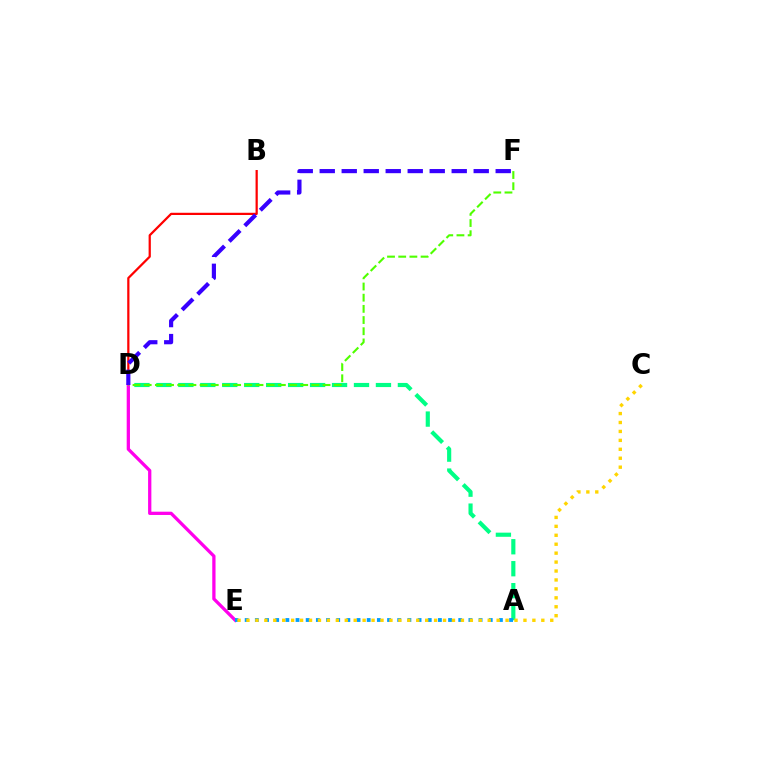{('B', 'D'): [{'color': '#ff0000', 'line_style': 'solid', 'thickness': 1.61}], ('D', 'E'): [{'color': '#ff00ed', 'line_style': 'solid', 'thickness': 2.36}], ('A', 'D'): [{'color': '#00ff86', 'line_style': 'dashed', 'thickness': 2.98}], ('D', 'F'): [{'color': '#4fff00', 'line_style': 'dashed', 'thickness': 1.52}, {'color': '#3700ff', 'line_style': 'dashed', 'thickness': 2.99}], ('A', 'E'): [{'color': '#009eff', 'line_style': 'dotted', 'thickness': 2.76}], ('C', 'E'): [{'color': '#ffd500', 'line_style': 'dotted', 'thickness': 2.43}]}